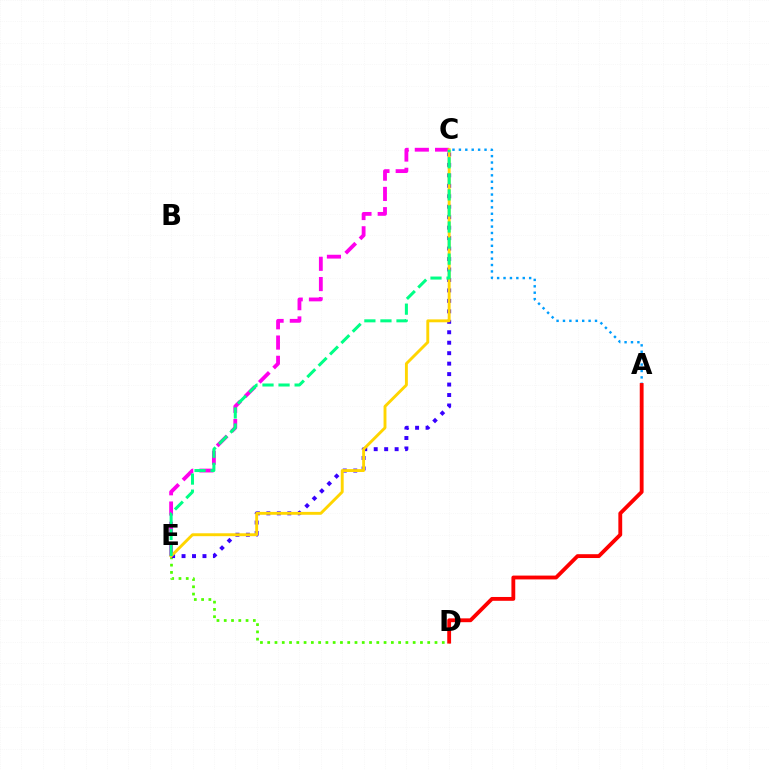{('C', 'E'): [{'color': '#ff00ed', 'line_style': 'dashed', 'thickness': 2.75}, {'color': '#3700ff', 'line_style': 'dotted', 'thickness': 2.84}, {'color': '#ffd500', 'line_style': 'solid', 'thickness': 2.09}, {'color': '#00ff86', 'line_style': 'dashed', 'thickness': 2.18}], ('D', 'E'): [{'color': '#4fff00', 'line_style': 'dotted', 'thickness': 1.98}], ('A', 'C'): [{'color': '#009eff', 'line_style': 'dotted', 'thickness': 1.74}], ('A', 'D'): [{'color': '#ff0000', 'line_style': 'solid', 'thickness': 2.76}]}